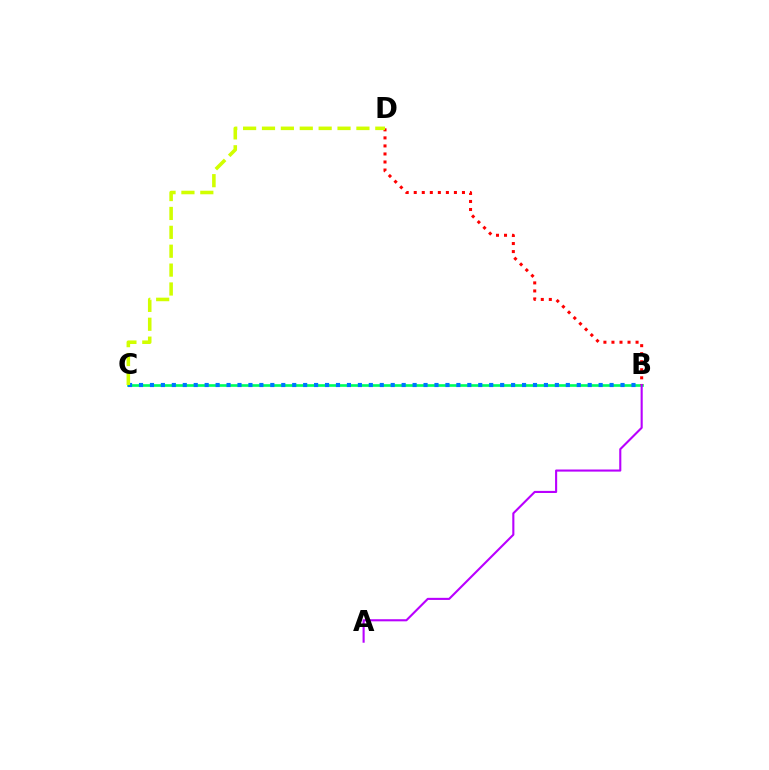{('B', 'C'): [{'color': '#00ff5c', 'line_style': 'solid', 'thickness': 1.91}, {'color': '#0074ff', 'line_style': 'dotted', 'thickness': 2.97}], ('B', 'D'): [{'color': '#ff0000', 'line_style': 'dotted', 'thickness': 2.18}], ('C', 'D'): [{'color': '#d1ff00', 'line_style': 'dashed', 'thickness': 2.57}], ('A', 'B'): [{'color': '#b900ff', 'line_style': 'solid', 'thickness': 1.52}]}